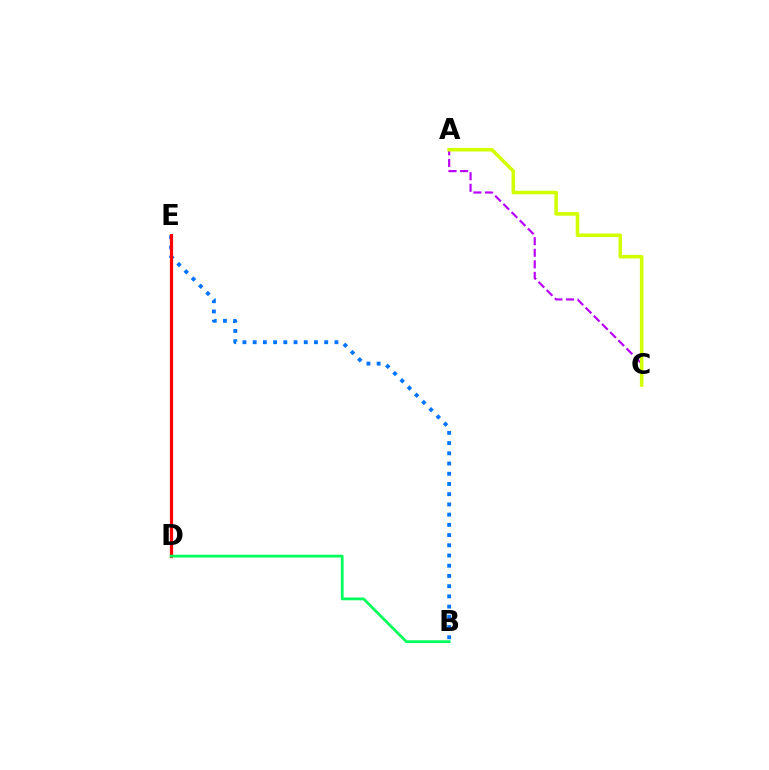{('A', 'C'): [{'color': '#b900ff', 'line_style': 'dashed', 'thickness': 1.57}, {'color': '#d1ff00', 'line_style': 'solid', 'thickness': 2.56}], ('B', 'E'): [{'color': '#0074ff', 'line_style': 'dotted', 'thickness': 2.78}], ('D', 'E'): [{'color': '#ff0000', 'line_style': 'solid', 'thickness': 2.3}], ('B', 'D'): [{'color': '#00ff5c', 'line_style': 'solid', 'thickness': 1.99}]}